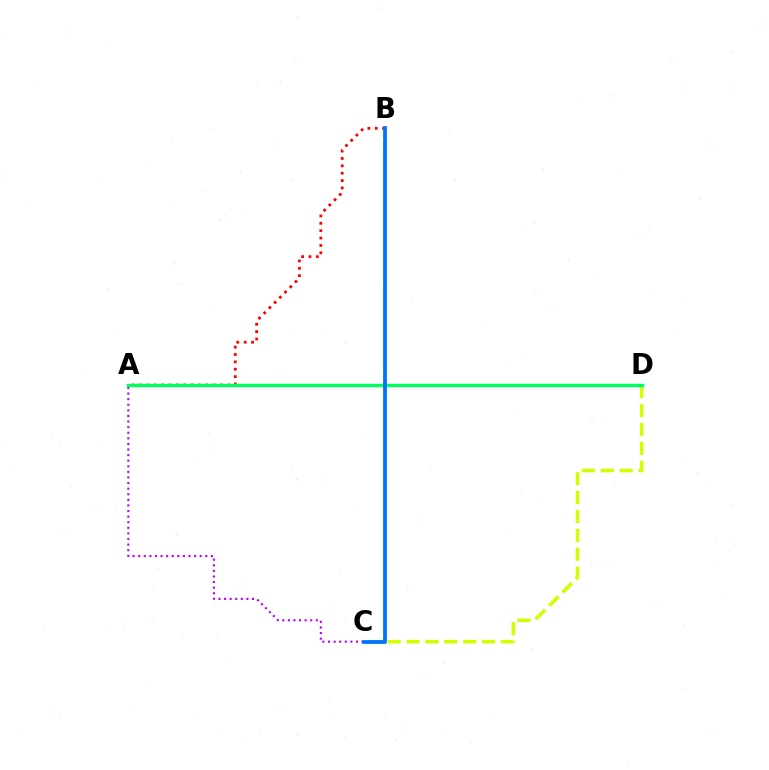{('C', 'D'): [{'color': '#d1ff00', 'line_style': 'dashed', 'thickness': 2.57}], ('A', 'B'): [{'color': '#ff0000', 'line_style': 'dotted', 'thickness': 2.0}], ('A', 'C'): [{'color': '#b900ff', 'line_style': 'dotted', 'thickness': 1.52}], ('A', 'D'): [{'color': '#00ff5c', 'line_style': 'solid', 'thickness': 2.45}], ('B', 'C'): [{'color': '#0074ff', 'line_style': 'solid', 'thickness': 2.73}]}